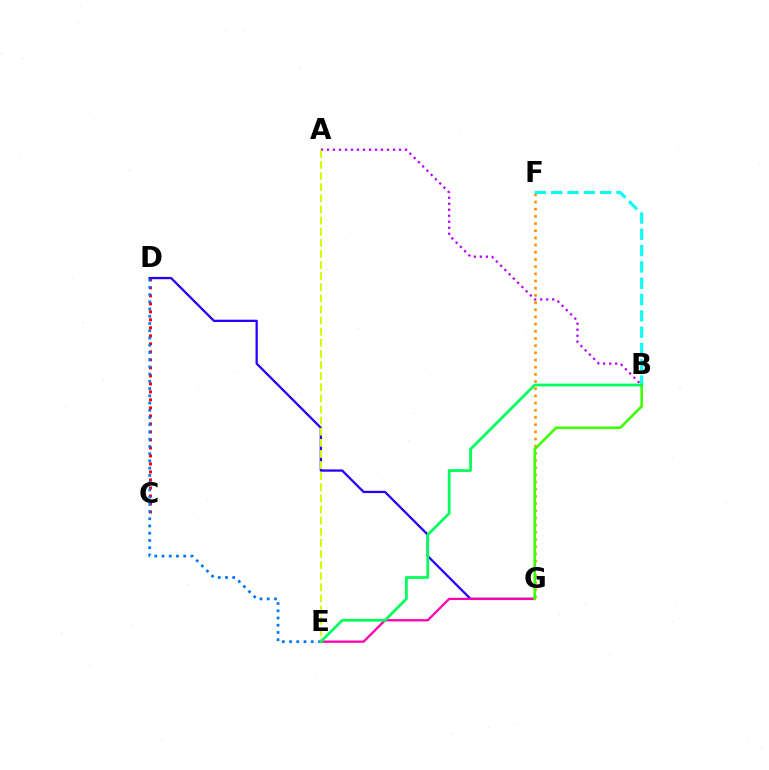{('C', 'D'): [{'color': '#ff0000', 'line_style': 'dotted', 'thickness': 2.18}], ('F', 'G'): [{'color': '#ff9400', 'line_style': 'dotted', 'thickness': 1.95}], ('D', 'E'): [{'color': '#0074ff', 'line_style': 'dotted', 'thickness': 1.96}], ('B', 'F'): [{'color': '#00fff6', 'line_style': 'dashed', 'thickness': 2.22}], ('A', 'B'): [{'color': '#b900ff', 'line_style': 'dotted', 'thickness': 1.63}], ('D', 'G'): [{'color': '#2500ff', 'line_style': 'solid', 'thickness': 1.64}], ('E', 'G'): [{'color': '#ff00ac', 'line_style': 'solid', 'thickness': 1.63}], ('A', 'E'): [{'color': '#d1ff00', 'line_style': 'dashed', 'thickness': 1.51}], ('B', 'G'): [{'color': '#3dff00', 'line_style': 'solid', 'thickness': 1.87}], ('B', 'E'): [{'color': '#00ff5c', 'line_style': 'solid', 'thickness': 1.97}]}